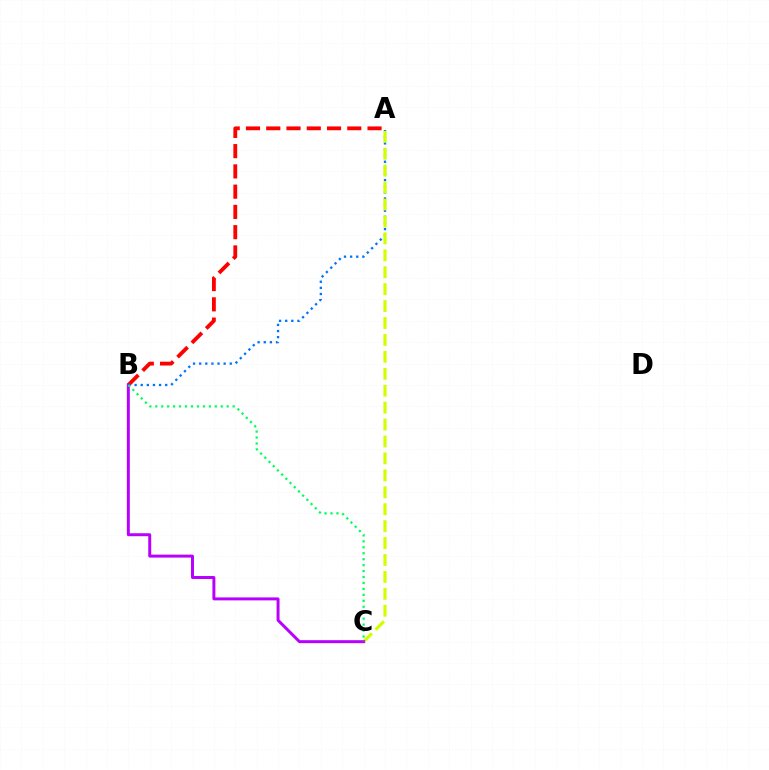{('A', 'B'): [{'color': '#ff0000', 'line_style': 'dashed', 'thickness': 2.75}, {'color': '#0074ff', 'line_style': 'dotted', 'thickness': 1.66}], ('A', 'C'): [{'color': '#d1ff00', 'line_style': 'dashed', 'thickness': 2.3}], ('B', 'C'): [{'color': '#b900ff', 'line_style': 'solid', 'thickness': 2.14}, {'color': '#00ff5c', 'line_style': 'dotted', 'thickness': 1.62}]}